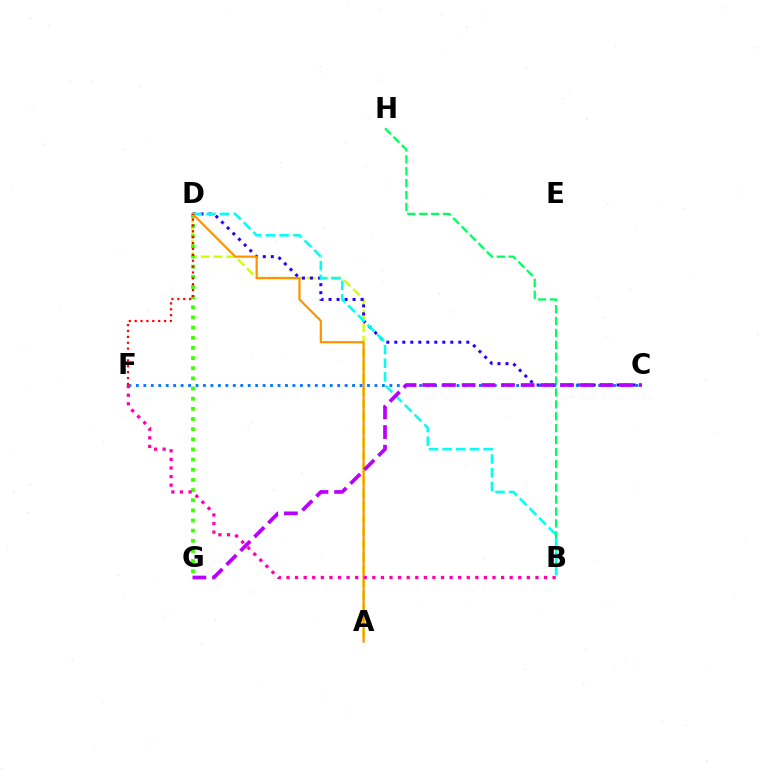{('B', 'H'): [{'color': '#00ff5c', 'line_style': 'dashed', 'thickness': 1.62}], ('A', 'D'): [{'color': '#d1ff00', 'line_style': 'dashed', 'thickness': 1.73}, {'color': '#ff9400', 'line_style': 'solid', 'thickness': 1.59}], ('C', 'D'): [{'color': '#2500ff', 'line_style': 'dotted', 'thickness': 2.17}], ('D', 'G'): [{'color': '#3dff00', 'line_style': 'dotted', 'thickness': 2.76}], ('B', 'D'): [{'color': '#00fff6', 'line_style': 'dashed', 'thickness': 1.86}], ('C', 'F'): [{'color': '#0074ff', 'line_style': 'dotted', 'thickness': 2.03}], ('C', 'G'): [{'color': '#b900ff', 'line_style': 'dashed', 'thickness': 2.67}], ('D', 'F'): [{'color': '#ff0000', 'line_style': 'dotted', 'thickness': 1.6}], ('B', 'F'): [{'color': '#ff00ac', 'line_style': 'dotted', 'thickness': 2.33}]}